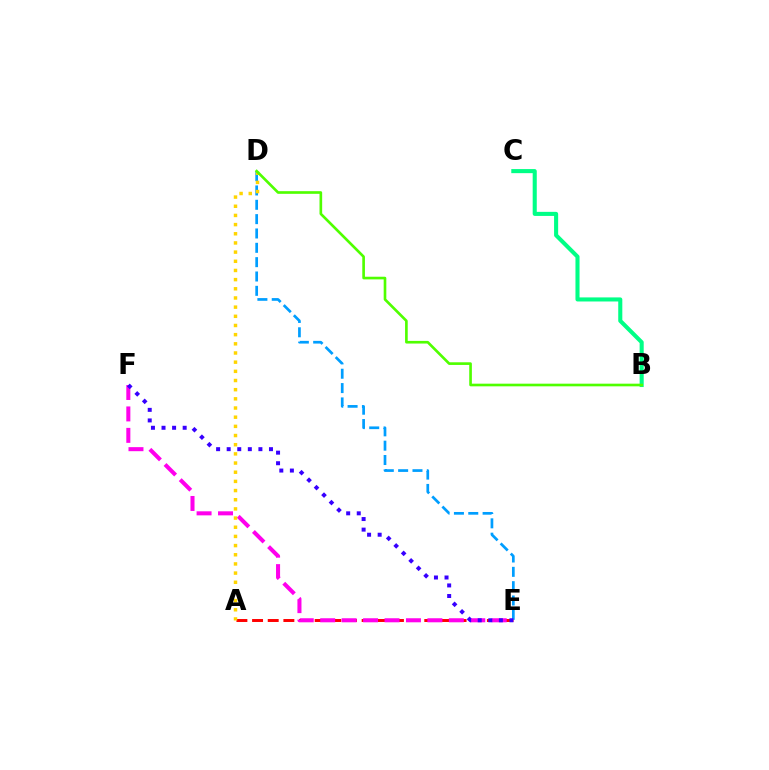{('A', 'E'): [{'color': '#ff0000', 'line_style': 'dashed', 'thickness': 2.13}], ('D', 'E'): [{'color': '#009eff', 'line_style': 'dashed', 'thickness': 1.95}], ('B', 'C'): [{'color': '#00ff86', 'line_style': 'solid', 'thickness': 2.94}], ('E', 'F'): [{'color': '#ff00ed', 'line_style': 'dashed', 'thickness': 2.91}, {'color': '#3700ff', 'line_style': 'dotted', 'thickness': 2.87}], ('A', 'D'): [{'color': '#ffd500', 'line_style': 'dotted', 'thickness': 2.49}], ('B', 'D'): [{'color': '#4fff00', 'line_style': 'solid', 'thickness': 1.91}]}